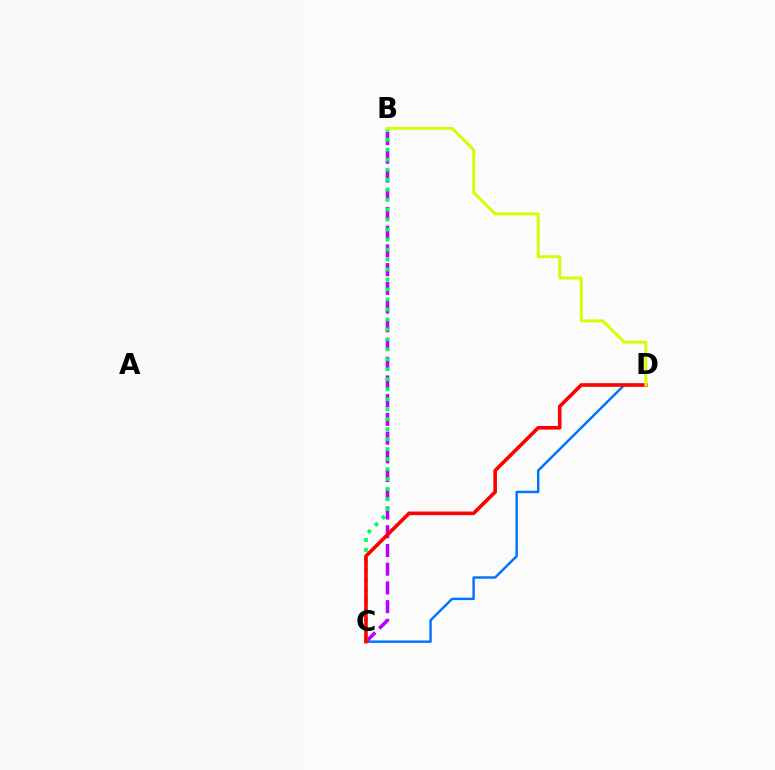{('C', 'D'): [{'color': '#0074ff', 'line_style': 'solid', 'thickness': 1.76}, {'color': '#ff0000', 'line_style': 'solid', 'thickness': 2.61}], ('B', 'C'): [{'color': '#b900ff', 'line_style': 'dashed', 'thickness': 2.54}, {'color': '#00ff5c', 'line_style': 'dotted', 'thickness': 2.71}], ('B', 'D'): [{'color': '#d1ff00', 'line_style': 'solid', 'thickness': 2.09}]}